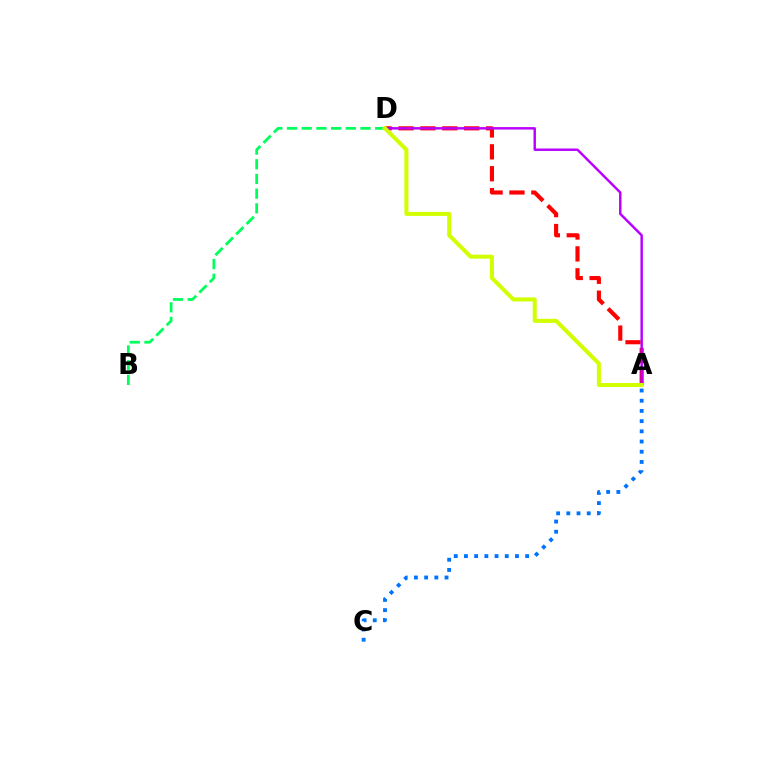{('A', 'D'): [{'color': '#ff0000', 'line_style': 'dashed', 'thickness': 2.97}, {'color': '#b900ff', 'line_style': 'solid', 'thickness': 1.77}, {'color': '#d1ff00', 'line_style': 'solid', 'thickness': 2.9}], ('B', 'D'): [{'color': '#00ff5c', 'line_style': 'dashed', 'thickness': 2.0}], ('A', 'C'): [{'color': '#0074ff', 'line_style': 'dotted', 'thickness': 2.77}]}